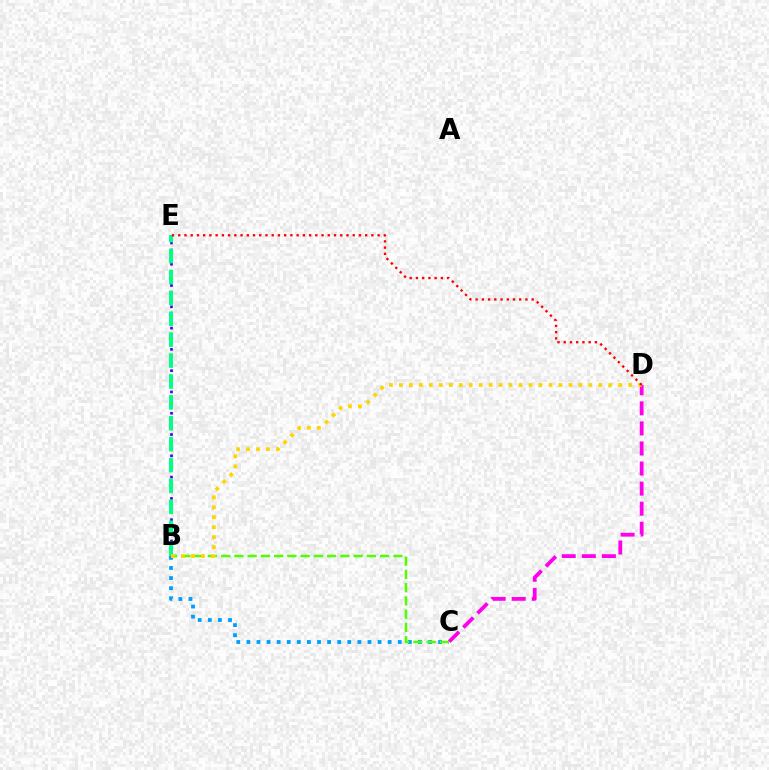{('B', 'E'): [{'color': '#3700ff', 'line_style': 'dotted', 'thickness': 1.93}, {'color': '#00ff86', 'line_style': 'dashed', 'thickness': 2.84}], ('B', 'C'): [{'color': '#009eff', 'line_style': 'dotted', 'thickness': 2.74}, {'color': '#4fff00', 'line_style': 'dashed', 'thickness': 1.8}], ('C', 'D'): [{'color': '#ff00ed', 'line_style': 'dashed', 'thickness': 2.73}], ('B', 'D'): [{'color': '#ffd500', 'line_style': 'dotted', 'thickness': 2.71}], ('D', 'E'): [{'color': '#ff0000', 'line_style': 'dotted', 'thickness': 1.69}]}